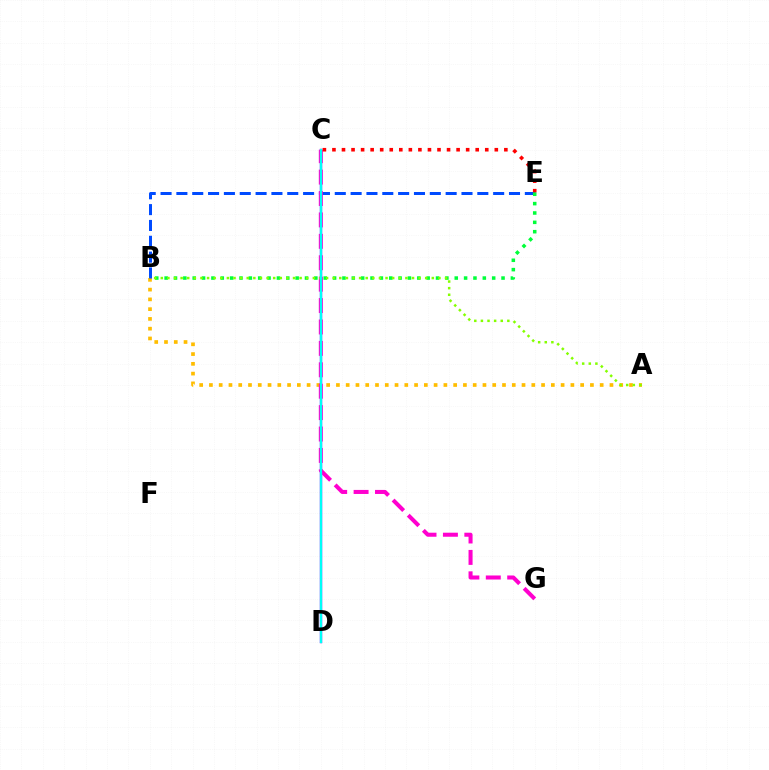{('A', 'B'): [{'color': '#ffbd00', 'line_style': 'dotted', 'thickness': 2.65}, {'color': '#84ff00', 'line_style': 'dotted', 'thickness': 1.8}], ('B', 'E'): [{'color': '#004bff', 'line_style': 'dashed', 'thickness': 2.15}, {'color': '#00ff39', 'line_style': 'dotted', 'thickness': 2.54}], ('C', 'D'): [{'color': '#7200ff', 'line_style': 'solid', 'thickness': 1.7}, {'color': '#00fff6', 'line_style': 'solid', 'thickness': 1.61}], ('C', 'G'): [{'color': '#ff00cf', 'line_style': 'dashed', 'thickness': 2.91}], ('C', 'E'): [{'color': '#ff0000', 'line_style': 'dotted', 'thickness': 2.6}]}